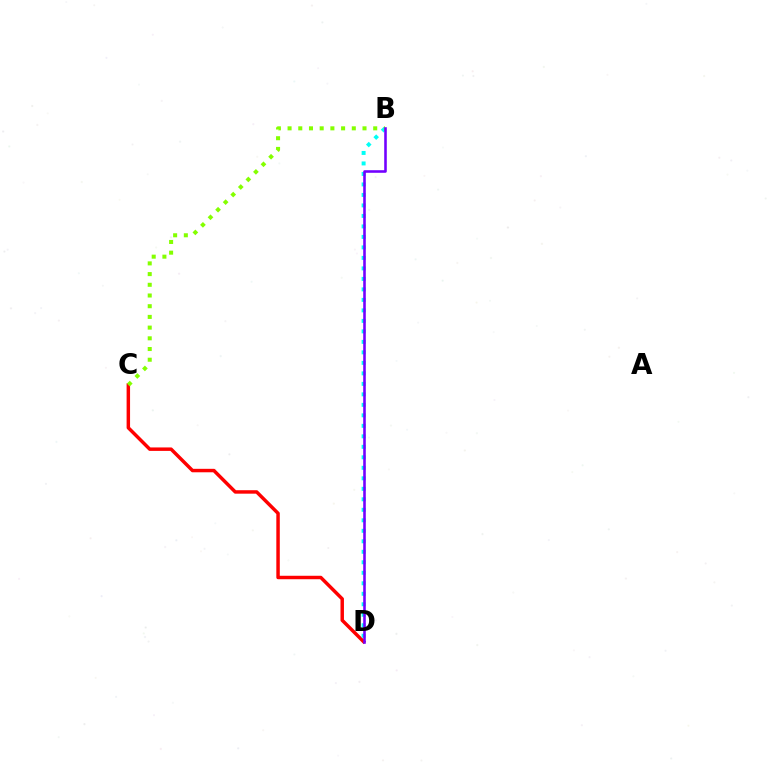{('C', 'D'): [{'color': '#ff0000', 'line_style': 'solid', 'thickness': 2.49}], ('B', 'D'): [{'color': '#00fff6', 'line_style': 'dotted', 'thickness': 2.85}, {'color': '#7200ff', 'line_style': 'solid', 'thickness': 1.86}], ('B', 'C'): [{'color': '#84ff00', 'line_style': 'dotted', 'thickness': 2.91}]}